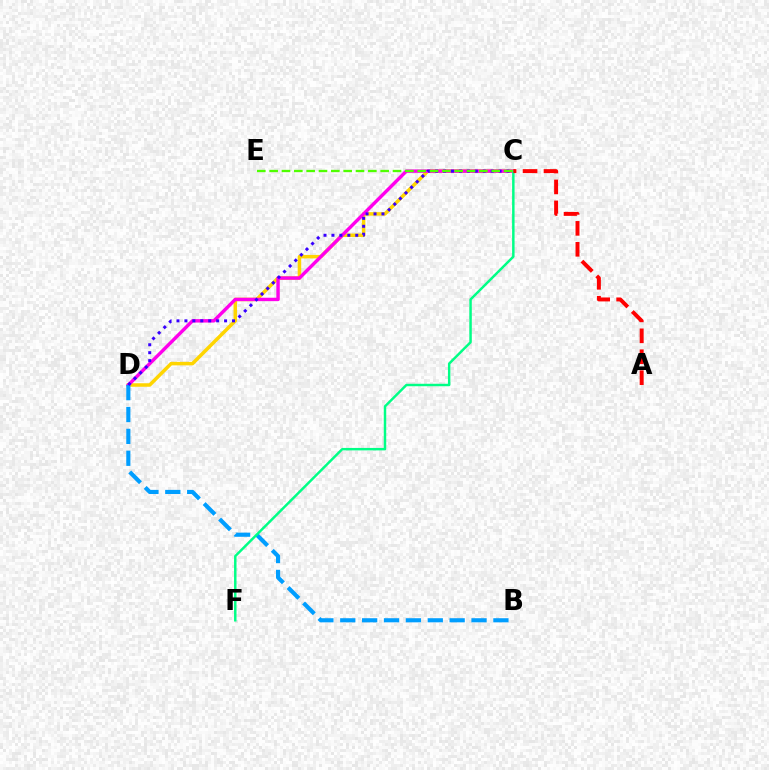{('C', 'D'): [{'color': '#ffd500', 'line_style': 'solid', 'thickness': 2.53}, {'color': '#ff00ed', 'line_style': 'solid', 'thickness': 2.47}, {'color': '#3700ff', 'line_style': 'dotted', 'thickness': 2.16}], ('B', 'D'): [{'color': '#009eff', 'line_style': 'dashed', 'thickness': 2.97}], ('C', 'F'): [{'color': '#00ff86', 'line_style': 'solid', 'thickness': 1.77}], ('A', 'C'): [{'color': '#ff0000', 'line_style': 'dashed', 'thickness': 2.84}], ('C', 'E'): [{'color': '#4fff00', 'line_style': 'dashed', 'thickness': 1.68}]}